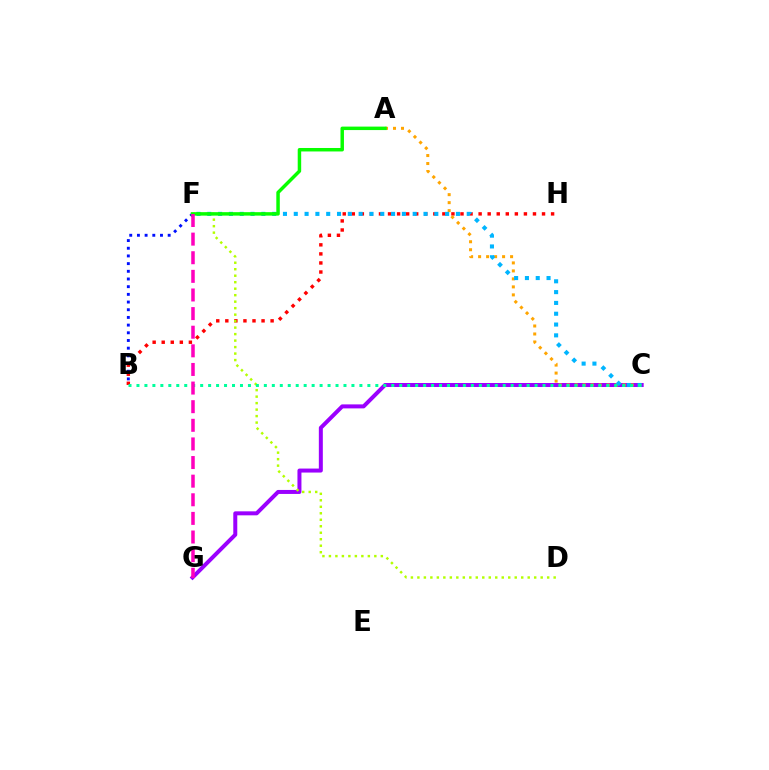{('B', 'F'): [{'color': '#0010ff', 'line_style': 'dotted', 'thickness': 2.09}], ('C', 'G'): [{'color': '#9b00ff', 'line_style': 'solid', 'thickness': 2.87}], ('B', 'H'): [{'color': '#ff0000', 'line_style': 'dotted', 'thickness': 2.46}], ('D', 'F'): [{'color': '#b3ff00', 'line_style': 'dotted', 'thickness': 1.76}], ('A', 'C'): [{'color': '#ffa500', 'line_style': 'dotted', 'thickness': 2.17}], ('C', 'F'): [{'color': '#00b5ff', 'line_style': 'dotted', 'thickness': 2.94}], ('B', 'C'): [{'color': '#00ff9d', 'line_style': 'dotted', 'thickness': 2.16}], ('A', 'F'): [{'color': '#08ff00', 'line_style': 'solid', 'thickness': 2.5}], ('F', 'G'): [{'color': '#ff00bd', 'line_style': 'dashed', 'thickness': 2.53}]}